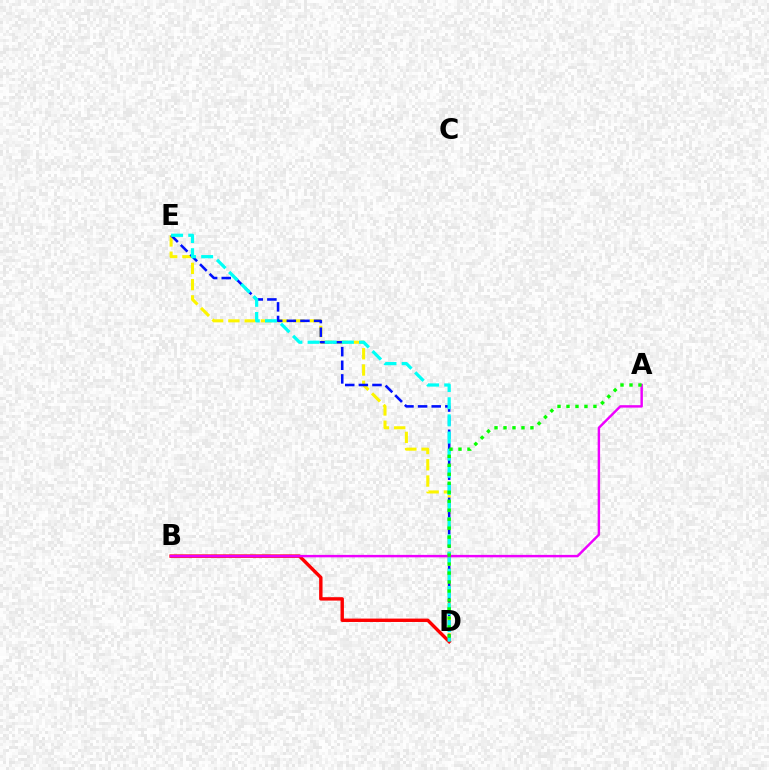{('D', 'E'): [{'color': '#fcf500', 'line_style': 'dashed', 'thickness': 2.21}, {'color': '#0010ff', 'line_style': 'dashed', 'thickness': 1.85}, {'color': '#00fff6', 'line_style': 'dashed', 'thickness': 2.33}], ('B', 'D'): [{'color': '#ff0000', 'line_style': 'solid', 'thickness': 2.44}], ('A', 'B'): [{'color': '#ee00ff', 'line_style': 'solid', 'thickness': 1.76}], ('A', 'D'): [{'color': '#08ff00', 'line_style': 'dotted', 'thickness': 2.44}]}